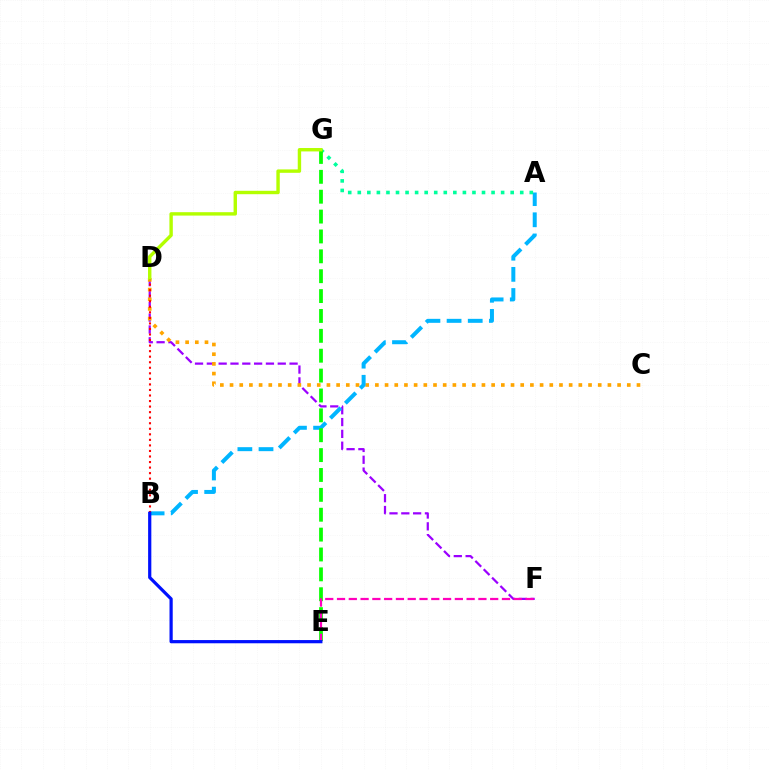{('D', 'F'): [{'color': '#9b00ff', 'line_style': 'dashed', 'thickness': 1.61}], ('C', 'D'): [{'color': '#ffa500', 'line_style': 'dotted', 'thickness': 2.63}], ('A', 'B'): [{'color': '#00b5ff', 'line_style': 'dashed', 'thickness': 2.87}], ('A', 'G'): [{'color': '#00ff9d', 'line_style': 'dotted', 'thickness': 2.6}], ('E', 'G'): [{'color': '#08ff00', 'line_style': 'dashed', 'thickness': 2.7}], ('B', 'D'): [{'color': '#ff0000', 'line_style': 'dotted', 'thickness': 1.51}], ('E', 'F'): [{'color': '#ff00bd', 'line_style': 'dashed', 'thickness': 1.6}], ('B', 'E'): [{'color': '#0010ff', 'line_style': 'solid', 'thickness': 2.31}], ('D', 'G'): [{'color': '#b3ff00', 'line_style': 'solid', 'thickness': 2.45}]}